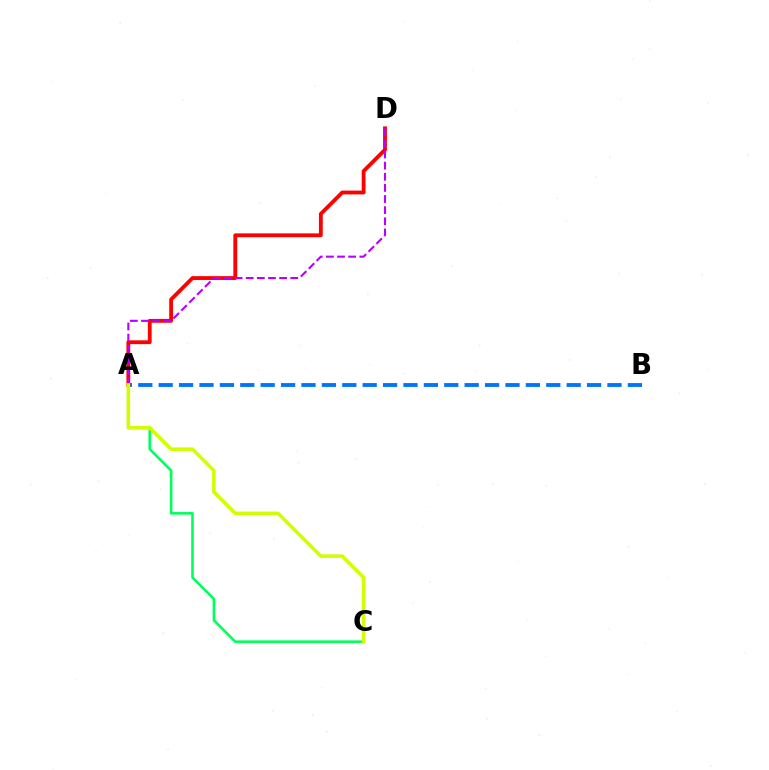{('A', 'C'): [{'color': '#00ff5c', 'line_style': 'solid', 'thickness': 1.85}, {'color': '#d1ff00', 'line_style': 'solid', 'thickness': 2.57}], ('A', 'B'): [{'color': '#0074ff', 'line_style': 'dashed', 'thickness': 2.77}], ('A', 'D'): [{'color': '#ff0000', 'line_style': 'solid', 'thickness': 2.76}, {'color': '#b900ff', 'line_style': 'dashed', 'thickness': 1.51}]}